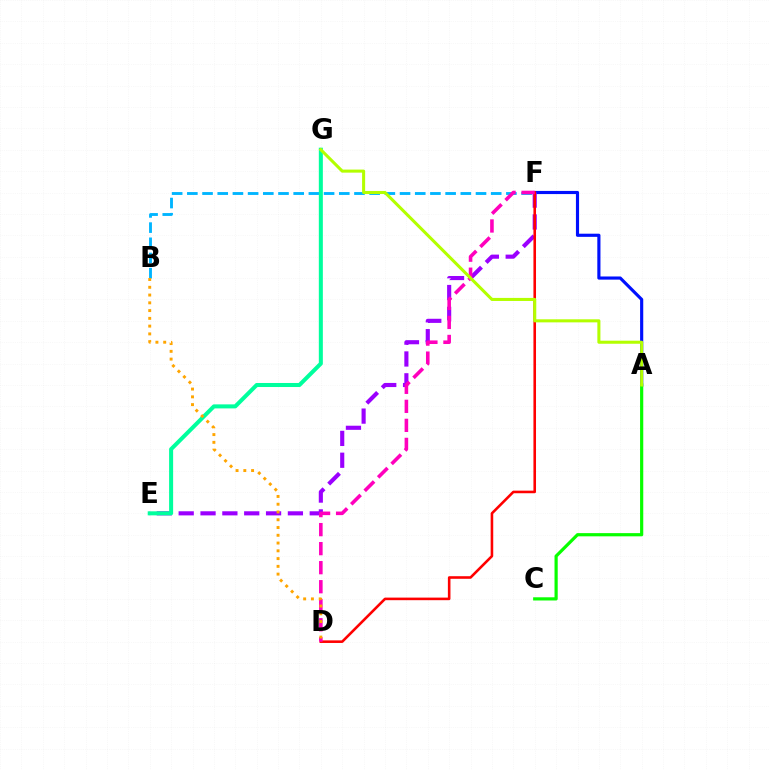{('A', 'F'): [{'color': '#0010ff', 'line_style': 'solid', 'thickness': 2.27}], ('A', 'C'): [{'color': '#08ff00', 'line_style': 'solid', 'thickness': 2.3}], ('E', 'F'): [{'color': '#9b00ff', 'line_style': 'dashed', 'thickness': 2.97}], ('D', 'F'): [{'color': '#ff0000', 'line_style': 'solid', 'thickness': 1.86}, {'color': '#ff00bd', 'line_style': 'dashed', 'thickness': 2.58}], ('B', 'F'): [{'color': '#00b5ff', 'line_style': 'dashed', 'thickness': 2.06}], ('E', 'G'): [{'color': '#00ff9d', 'line_style': 'solid', 'thickness': 2.9}], ('B', 'D'): [{'color': '#ffa500', 'line_style': 'dotted', 'thickness': 2.11}], ('A', 'G'): [{'color': '#b3ff00', 'line_style': 'solid', 'thickness': 2.2}]}